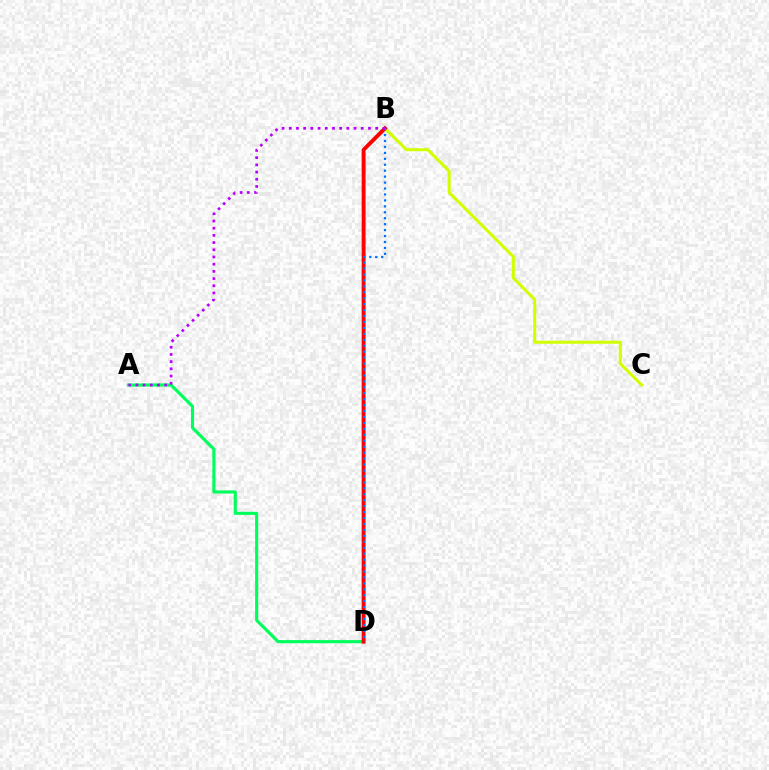{('A', 'D'): [{'color': '#00ff5c', 'line_style': 'solid', 'thickness': 2.25}], ('B', 'C'): [{'color': '#d1ff00', 'line_style': 'solid', 'thickness': 2.18}], ('B', 'D'): [{'color': '#ff0000', 'line_style': 'solid', 'thickness': 2.8}, {'color': '#0074ff', 'line_style': 'dotted', 'thickness': 1.61}], ('A', 'B'): [{'color': '#b900ff', 'line_style': 'dotted', 'thickness': 1.96}]}